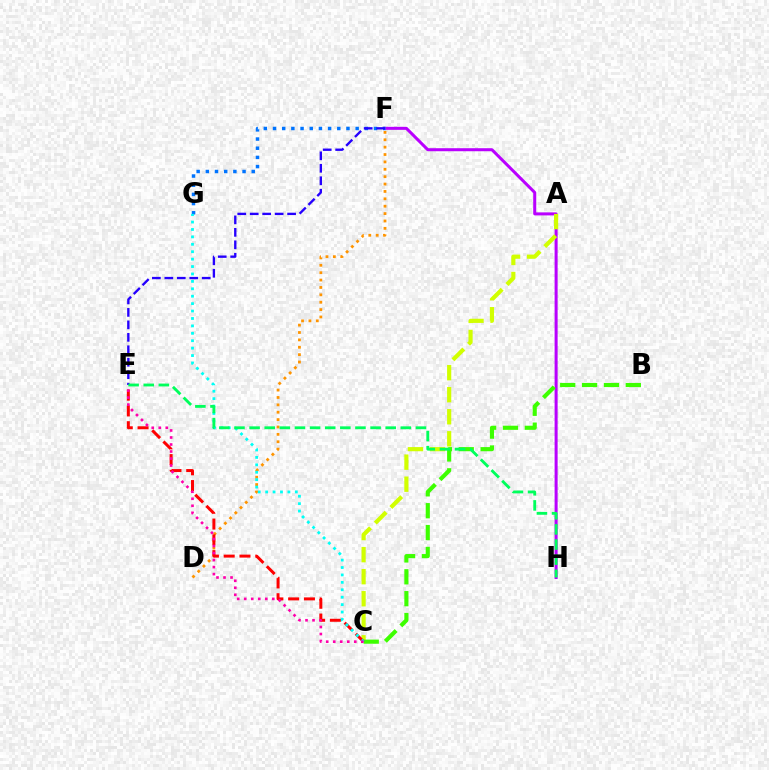{('F', 'H'): [{'color': '#b900ff', 'line_style': 'solid', 'thickness': 2.18}], ('A', 'C'): [{'color': '#d1ff00', 'line_style': 'dashed', 'thickness': 2.99}], ('B', 'C'): [{'color': '#3dff00', 'line_style': 'dashed', 'thickness': 2.97}], ('D', 'F'): [{'color': '#ff9400', 'line_style': 'dotted', 'thickness': 2.01}], ('C', 'E'): [{'color': '#ff0000', 'line_style': 'dashed', 'thickness': 2.14}, {'color': '#ff00ac', 'line_style': 'dotted', 'thickness': 1.91}], ('F', 'G'): [{'color': '#0074ff', 'line_style': 'dotted', 'thickness': 2.49}], ('E', 'F'): [{'color': '#2500ff', 'line_style': 'dashed', 'thickness': 1.69}], ('C', 'G'): [{'color': '#00fff6', 'line_style': 'dotted', 'thickness': 2.02}], ('E', 'H'): [{'color': '#00ff5c', 'line_style': 'dashed', 'thickness': 2.05}]}